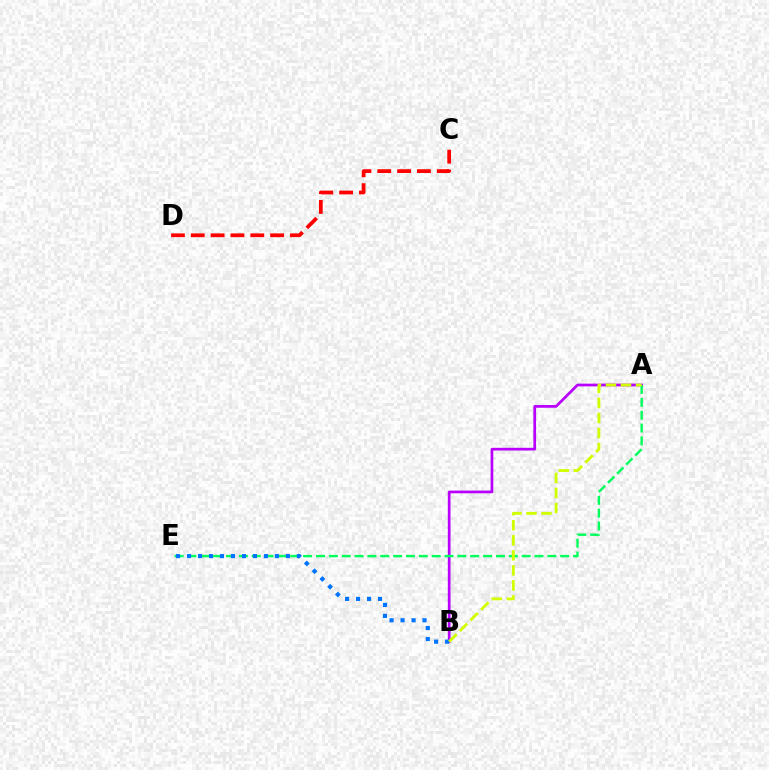{('C', 'D'): [{'color': '#ff0000', 'line_style': 'dashed', 'thickness': 2.7}], ('A', 'B'): [{'color': '#b900ff', 'line_style': 'solid', 'thickness': 1.95}, {'color': '#d1ff00', 'line_style': 'dashed', 'thickness': 2.04}], ('A', 'E'): [{'color': '#00ff5c', 'line_style': 'dashed', 'thickness': 1.75}], ('B', 'E'): [{'color': '#0074ff', 'line_style': 'dotted', 'thickness': 2.98}]}